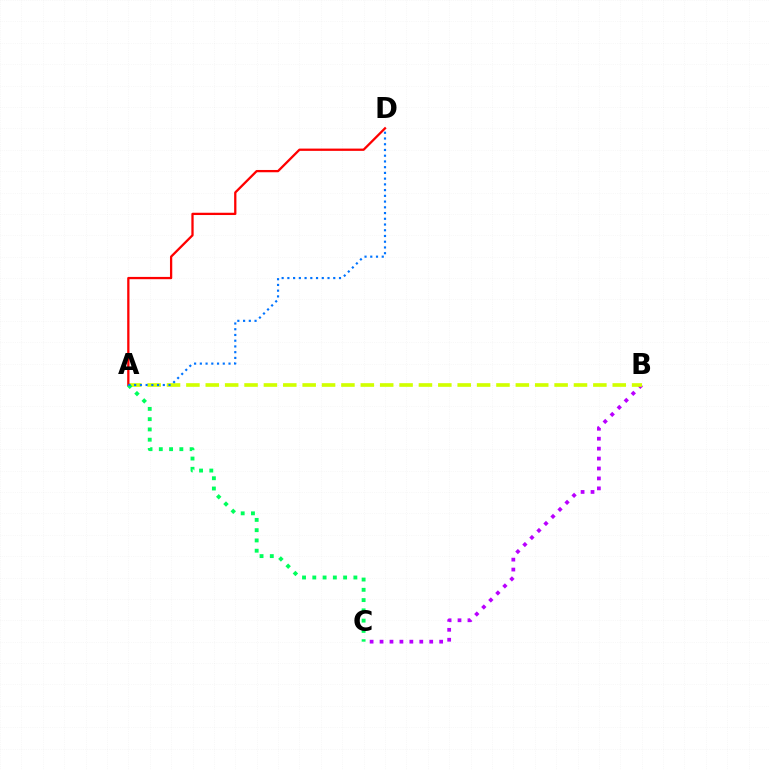{('B', 'C'): [{'color': '#b900ff', 'line_style': 'dotted', 'thickness': 2.7}], ('A', 'B'): [{'color': '#d1ff00', 'line_style': 'dashed', 'thickness': 2.63}], ('A', 'D'): [{'color': '#ff0000', 'line_style': 'solid', 'thickness': 1.64}, {'color': '#0074ff', 'line_style': 'dotted', 'thickness': 1.56}], ('A', 'C'): [{'color': '#00ff5c', 'line_style': 'dotted', 'thickness': 2.79}]}